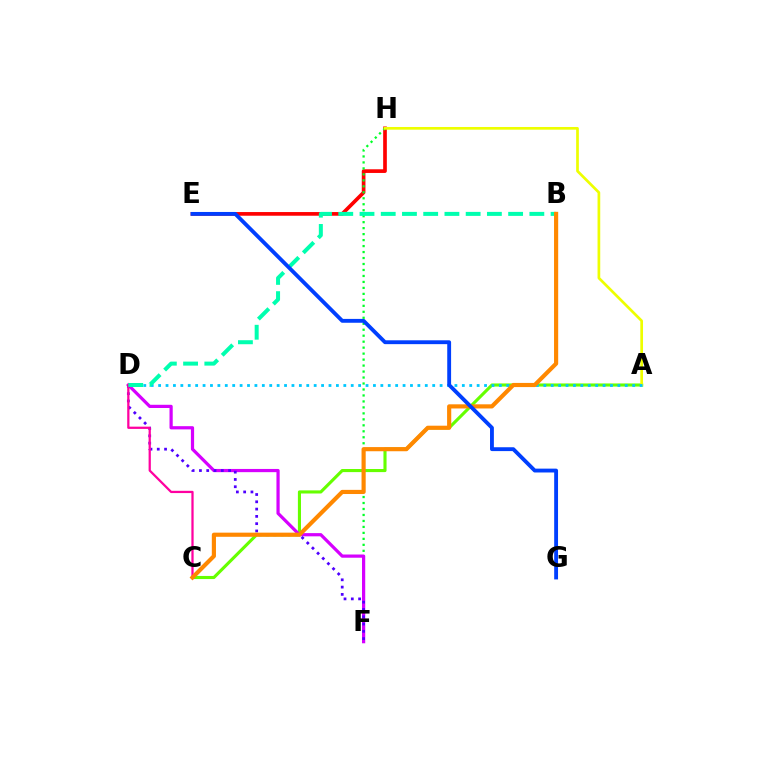{('A', 'C'): [{'color': '#66ff00', 'line_style': 'solid', 'thickness': 2.24}], ('E', 'H'): [{'color': '#ff0000', 'line_style': 'solid', 'thickness': 2.65}], ('F', 'H'): [{'color': '#00ff27', 'line_style': 'dotted', 'thickness': 1.62}], ('D', 'F'): [{'color': '#d600ff', 'line_style': 'solid', 'thickness': 2.31}, {'color': '#4f00ff', 'line_style': 'dotted', 'thickness': 1.98}], ('A', 'H'): [{'color': '#eeff00', 'line_style': 'solid', 'thickness': 1.94}], ('A', 'D'): [{'color': '#00c7ff', 'line_style': 'dotted', 'thickness': 2.01}], ('C', 'D'): [{'color': '#ff00a0', 'line_style': 'solid', 'thickness': 1.62}], ('B', 'D'): [{'color': '#00ffaf', 'line_style': 'dashed', 'thickness': 2.88}], ('B', 'C'): [{'color': '#ff8800', 'line_style': 'solid', 'thickness': 2.99}], ('E', 'G'): [{'color': '#003fff', 'line_style': 'solid', 'thickness': 2.77}]}